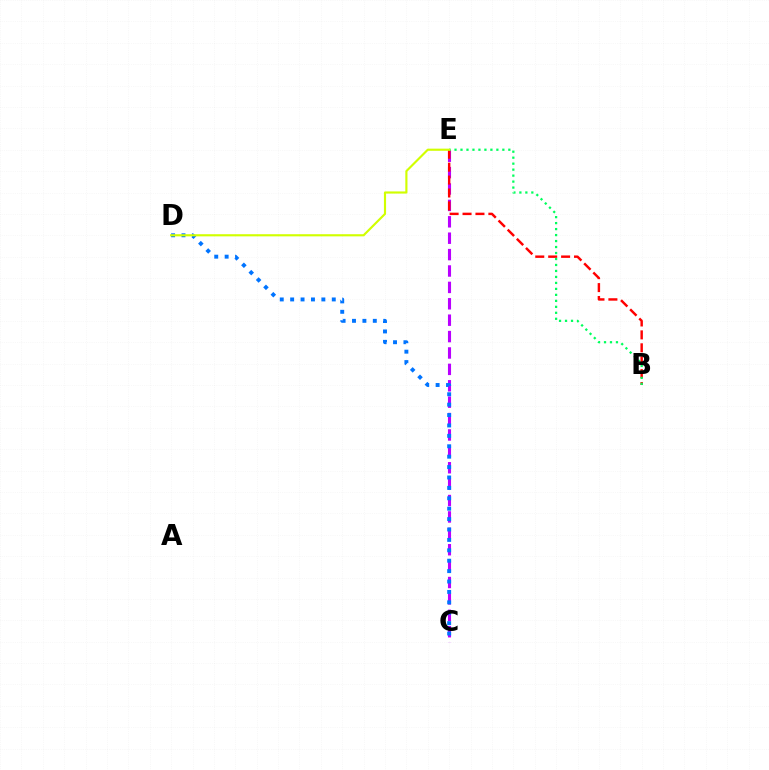{('C', 'E'): [{'color': '#b900ff', 'line_style': 'dashed', 'thickness': 2.23}], ('C', 'D'): [{'color': '#0074ff', 'line_style': 'dotted', 'thickness': 2.83}], ('B', 'E'): [{'color': '#ff0000', 'line_style': 'dashed', 'thickness': 1.76}, {'color': '#00ff5c', 'line_style': 'dotted', 'thickness': 1.62}], ('D', 'E'): [{'color': '#d1ff00', 'line_style': 'solid', 'thickness': 1.55}]}